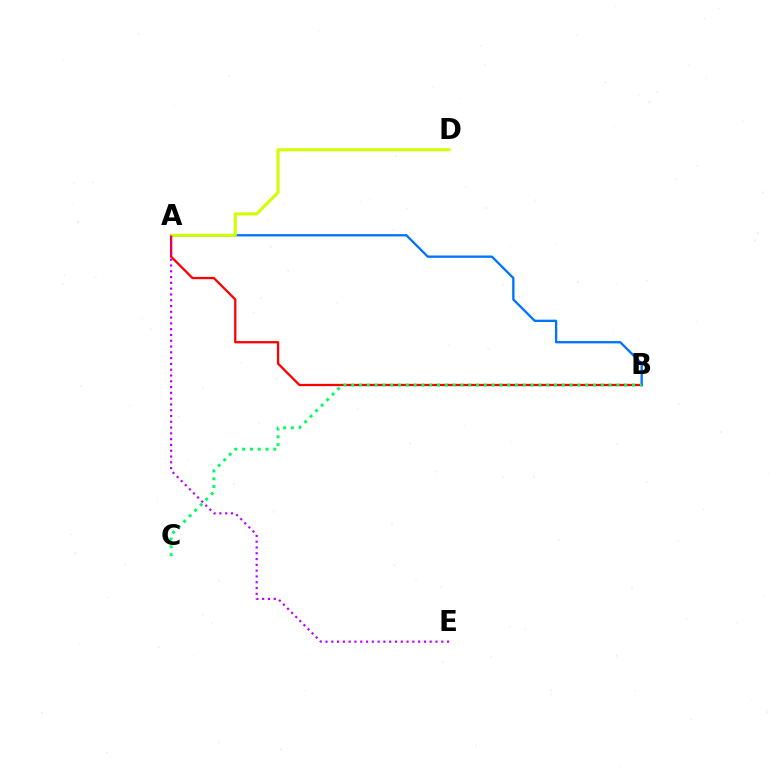{('A', 'B'): [{'color': '#ff0000', 'line_style': 'solid', 'thickness': 1.65}, {'color': '#0074ff', 'line_style': 'solid', 'thickness': 1.68}], ('B', 'C'): [{'color': '#00ff5c', 'line_style': 'dotted', 'thickness': 2.12}], ('A', 'D'): [{'color': '#d1ff00', 'line_style': 'solid', 'thickness': 2.19}], ('A', 'E'): [{'color': '#b900ff', 'line_style': 'dotted', 'thickness': 1.57}]}